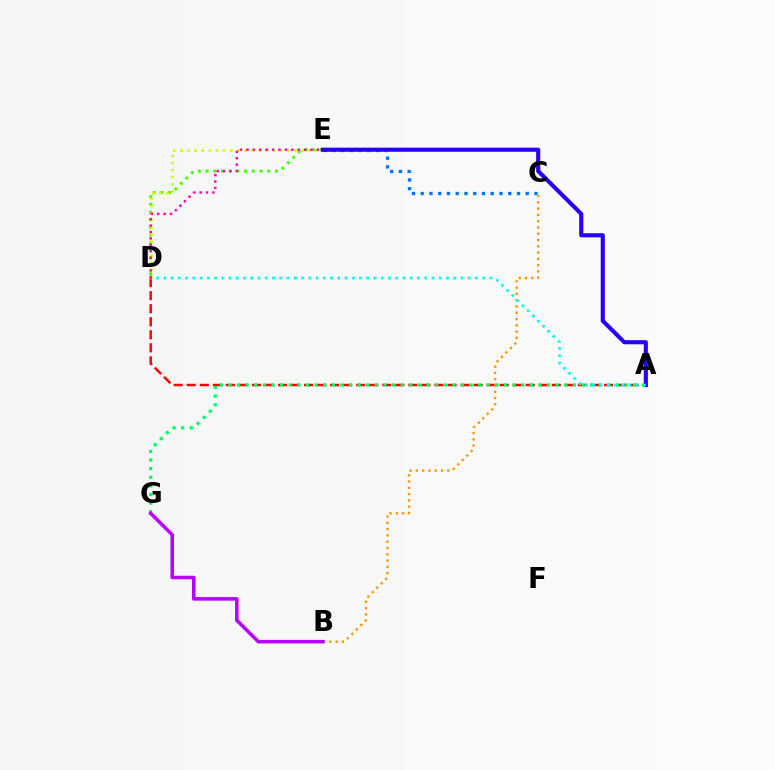{('D', 'E'): [{'color': '#3dff00', 'line_style': 'dotted', 'thickness': 2.09}, {'color': '#d1ff00', 'line_style': 'dotted', 'thickness': 1.93}, {'color': '#ff00ac', 'line_style': 'dotted', 'thickness': 1.74}], ('C', 'E'): [{'color': '#0074ff', 'line_style': 'dotted', 'thickness': 2.38}], ('A', 'D'): [{'color': '#ff0000', 'line_style': 'dashed', 'thickness': 1.77}, {'color': '#00fff6', 'line_style': 'dotted', 'thickness': 1.97}], ('B', 'C'): [{'color': '#ff9400', 'line_style': 'dotted', 'thickness': 1.71}], ('A', 'G'): [{'color': '#00ff5c', 'line_style': 'dotted', 'thickness': 2.34}], ('A', 'E'): [{'color': '#2500ff', 'line_style': 'solid', 'thickness': 2.96}], ('B', 'G'): [{'color': '#b900ff', 'line_style': 'solid', 'thickness': 2.54}]}